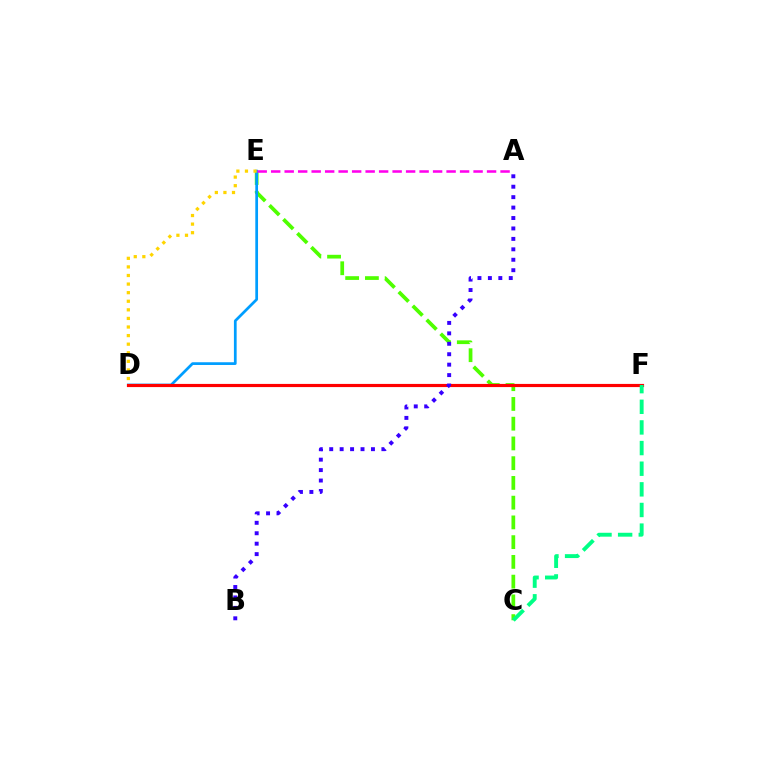{('C', 'E'): [{'color': '#4fff00', 'line_style': 'dashed', 'thickness': 2.68}], ('D', 'E'): [{'color': '#009eff', 'line_style': 'solid', 'thickness': 1.97}, {'color': '#ffd500', 'line_style': 'dotted', 'thickness': 2.33}], ('D', 'F'): [{'color': '#ff0000', 'line_style': 'solid', 'thickness': 2.28}], ('A', 'B'): [{'color': '#3700ff', 'line_style': 'dotted', 'thickness': 2.84}], ('A', 'E'): [{'color': '#ff00ed', 'line_style': 'dashed', 'thickness': 1.83}], ('C', 'F'): [{'color': '#00ff86', 'line_style': 'dashed', 'thickness': 2.8}]}